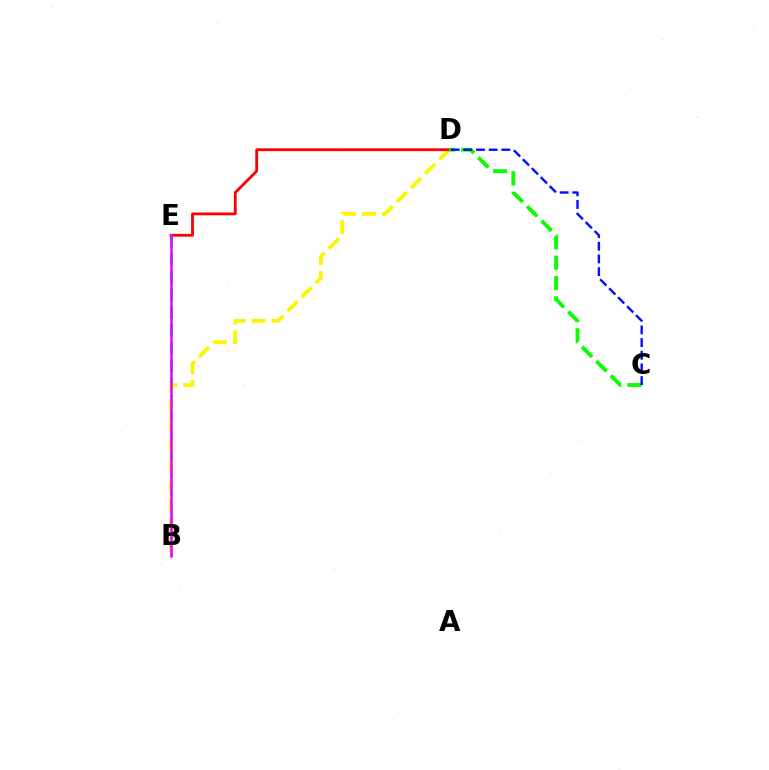{('B', 'E'): [{'color': '#00fff6', 'line_style': 'dashed', 'thickness': 2.41}, {'color': '#ee00ff', 'line_style': 'solid', 'thickness': 1.83}], ('B', 'D'): [{'color': '#fcf500', 'line_style': 'dashed', 'thickness': 2.71}], ('D', 'E'): [{'color': '#ff0000', 'line_style': 'solid', 'thickness': 2.02}], ('C', 'D'): [{'color': '#08ff00', 'line_style': 'dashed', 'thickness': 2.77}, {'color': '#0010ff', 'line_style': 'dashed', 'thickness': 1.72}]}